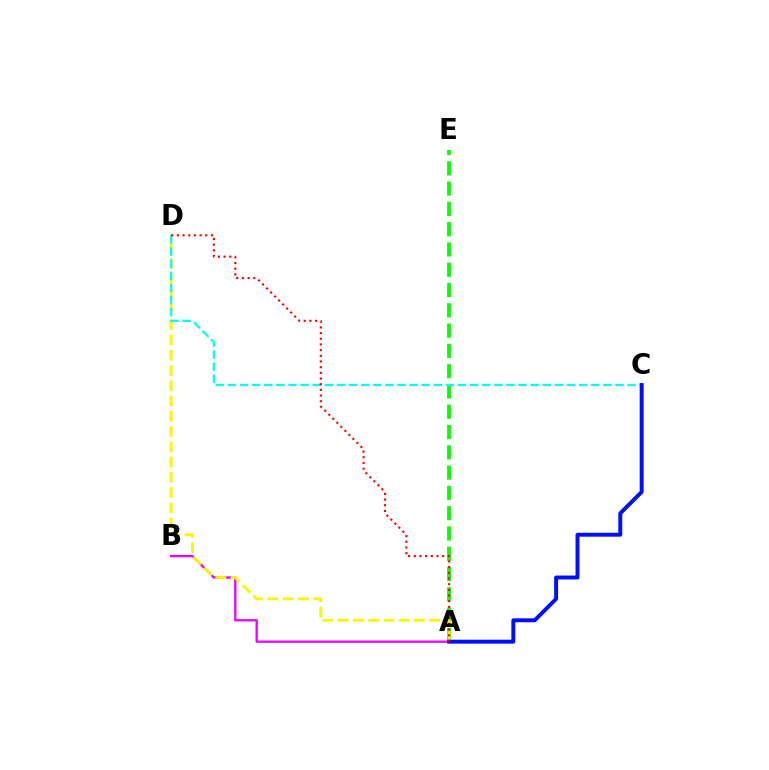{('A', 'E'): [{'color': '#08ff00', 'line_style': 'dashed', 'thickness': 2.76}], ('A', 'B'): [{'color': '#ee00ff', 'line_style': 'solid', 'thickness': 1.67}], ('A', 'D'): [{'color': '#fcf500', 'line_style': 'dashed', 'thickness': 2.07}, {'color': '#ff0000', 'line_style': 'dotted', 'thickness': 1.54}], ('C', 'D'): [{'color': '#00fff6', 'line_style': 'dashed', 'thickness': 1.65}], ('A', 'C'): [{'color': '#0010ff', 'line_style': 'solid', 'thickness': 2.84}]}